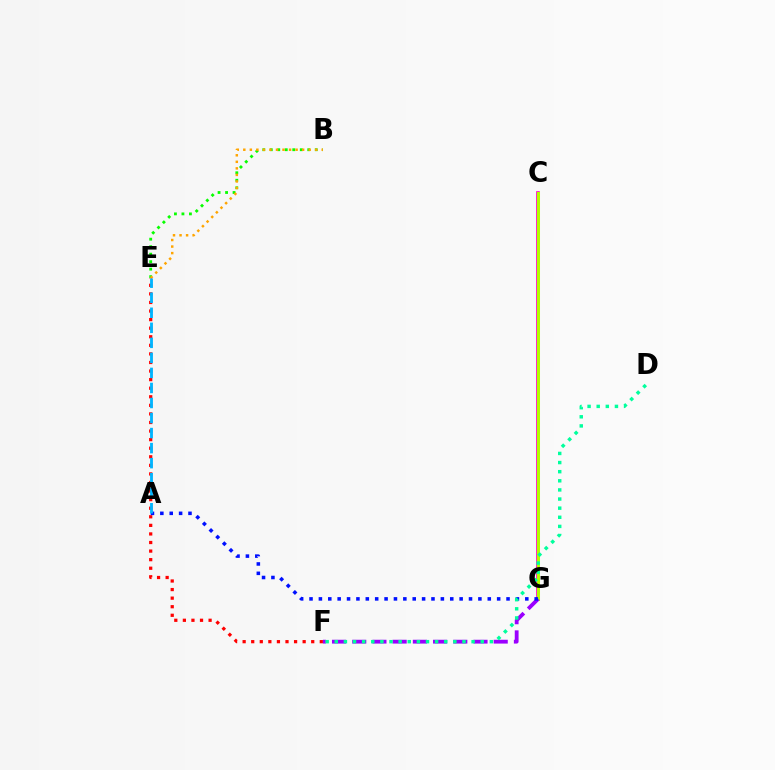{('C', 'G'): [{'color': '#ff00bd', 'line_style': 'solid', 'thickness': 2.61}, {'color': '#b3ff00', 'line_style': 'solid', 'thickness': 2.17}], ('B', 'E'): [{'color': '#08ff00', 'line_style': 'dotted', 'thickness': 2.04}, {'color': '#ffa500', 'line_style': 'dotted', 'thickness': 1.78}], ('E', 'F'): [{'color': '#ff0000', 'line_style': 'dotted', 'thickness': 2.33}], ('F', 'G'): [{'color': '#9b00ff', 'line_style': 'dashed', 'thickness': 2.75}], ('A', 'G'): [{'color': '#0010ff', 'line_style': 'dotted', 'thickness': 2.55}], ('A', 'E'): [{'color': '#00b5ff', 'line_style': 'dashed', 'thickness': 2.04}], ('D', 'F'): [{'color': '#00ff9d', 'line_style': 'dotted', 'thickness': 2.48}]}